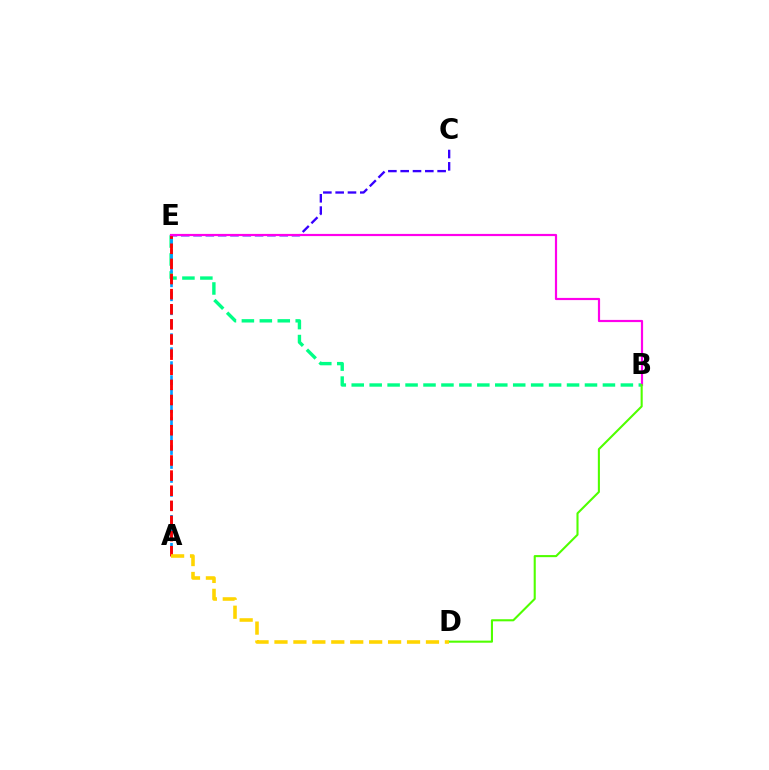{('C', 'E'): [{'color': '#3700ff', 'line_style': 'dashed', 'thickness': 1.67}], ('B', 'E'): [{'color': '#00ff86', 'line_style': 'dashed', 'thickness': 2.44}, {'color': '#ff00ed', 'line_style': 'solid', 'thickness': 1.57}], ('A', 'E'): [{'color': '#009eff', 'line_style': 'dashed', 'thickness': 1.9}, {'color': '#ff0000', 'line_style': 'dashed', 'thickness': 2.05}], ('B', 'D'): [{'color': '#4fff00', 'line_style': 'solid', 'thickness': 1.51}], ('A', 'D'): [{'color': '#ffd500', 'line_style': 'dashed', 'thickness': 2.57}]}